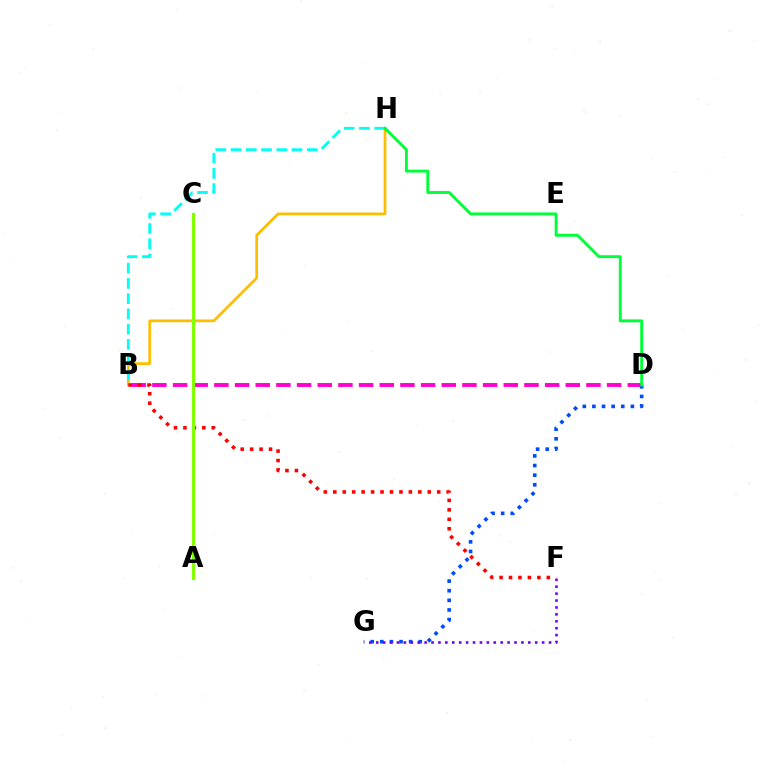{('B', 'D'): [{'color': '#ff00cf', 'line_style': 'dashed', 'thickness': 2.81}], ('D', 'G'): [{'color': '#004bff', 'line_style': 'dotted', 'thickness': 2.61}], ('F', 'G'): [{'color': '#7200ff', 'line_style': 'dotted', 'thickness': 1.88}], ('B', 'H'): [{'color': '#ffbd00', 'line_style': 'solid', 'thickness': 1.97}, {'color': '#00fff6', 'line_style': 'dashed', 'thickness': 2.07}], ('D', 'H'): [{'color': '#00ff39', 'line_style': 'solid', 'thickness': 2.08}], ('B', 'F'): [{'color': '#ff0000', 'line_style': 'dotted', 'thickness': 2.57}], ('A', 'C'): [{'color': '#84ff00', 'line_style': 'solid', 'thickness': 2.29}]}